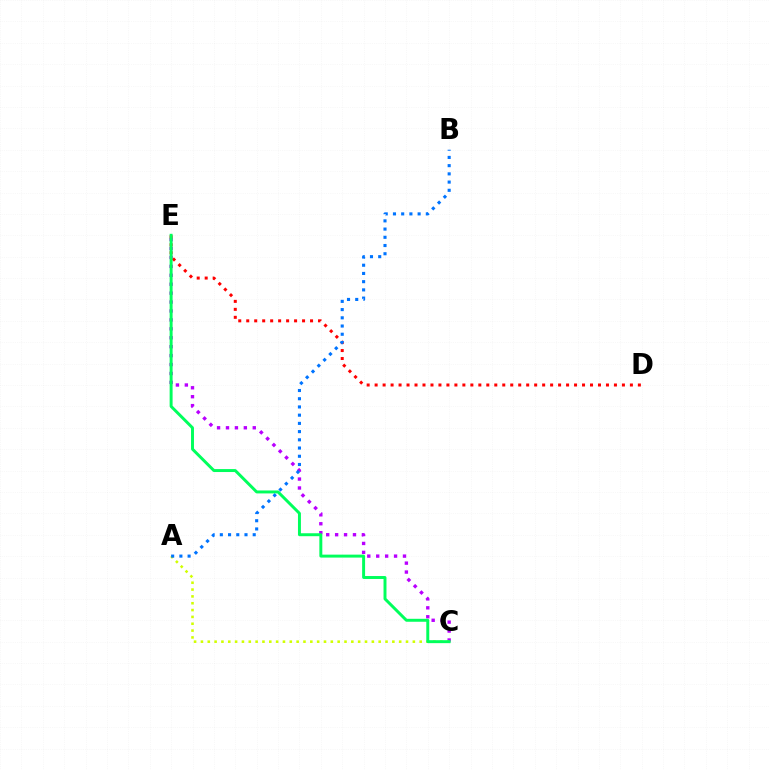{('C', 'E'): [{'color': '#b900ff', 'line_style': 'dotted', 'thickness': 2.42}, {'color': '#00ff5c', 'line_style': 'solid', 'thickness': 2.13}], ('D', 'E'): [{'color': '#ff0000', 'line_style': 'dotted', 'thickness': 2.17}], ('A', 'C'): [{'color': '#d1ff00', 'line_style': 'dotted', 'thickness': 1.86}], ('A', 'B'): [{'color': '#0074ff', 'line_style': 'dotted', 'thickness': 2.23}]}